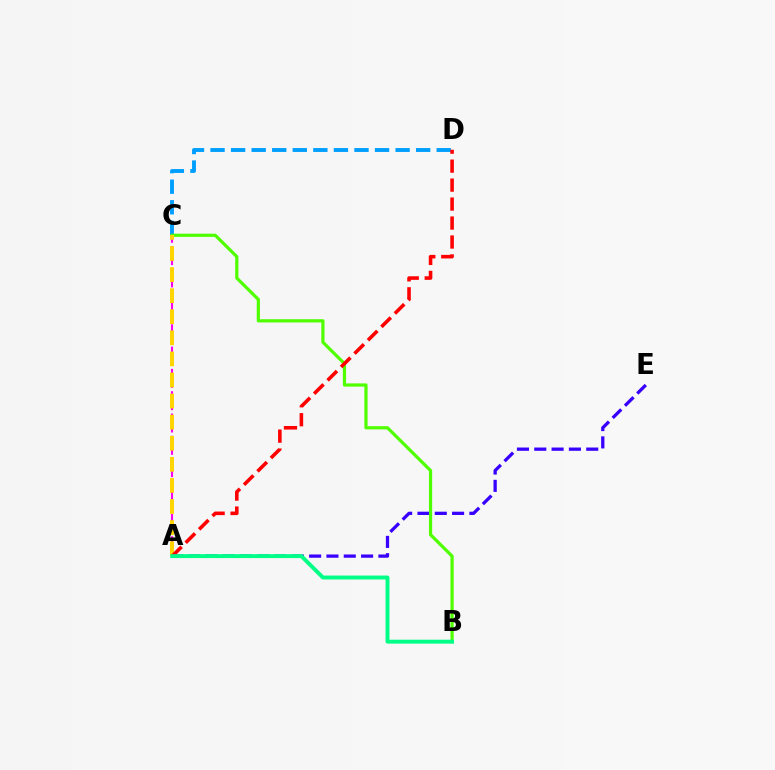{('C', 'D'): [{'color': '#009eff', 'line_style': 'dashed', 'thickness': 2.79}], ('A', 'C'): [{'color': '#ff00ed', 'line_style': 'dashed', 'thickness': 1.52}, {'color': '#ffd500', 'line_style': 'dashed', 'thickness': 2.86}], ('A', 'E'): [{'color': '#3700ff', 'line_style': 'dashed', 'thickness': 2.35}], ('B', 'C'): [{'color': '#4fff00', 'line_style': 'solid', 'thickness': 2.31}], ('A', 'D'): [{'color': '#ff0000', 'line_style': 'dashed', 'thickness': 2.58}], ('A', 'B'): [{'color': '#00ff86', 'line_style': 'solid', 'thickness': 2.82}]}